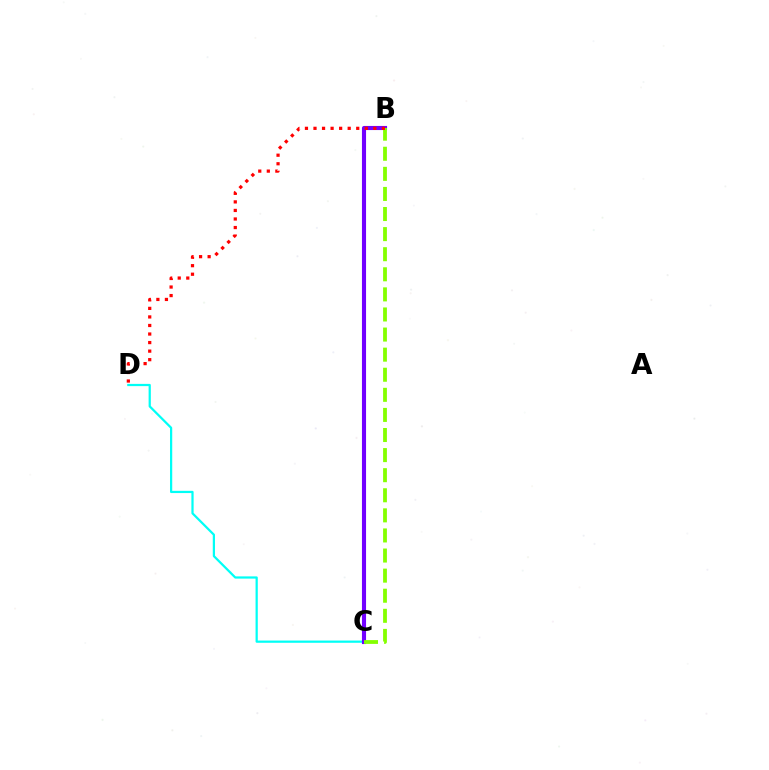{('C', 'D'): [{'color': '#00fff6', 'line_style': 'solid', 'thickness': 1.61}], ('B', 'C'): [{'color': '#7200ff', 'line_style': 'solid', 'thickness': 2.96}, {'color': '#84ff00', 'line_style': 'dashed', 'thickness': 2.73}], ('B', 'D'): [{'color': '#ff0000', 'line_style': 'dotted', 'thickness': 2.32}]}